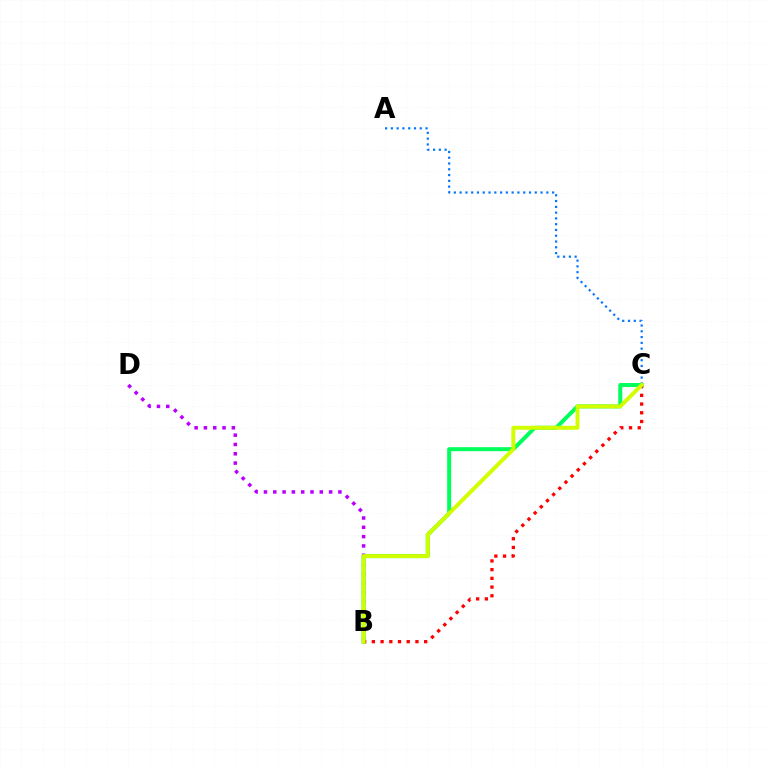{('B', 'D'): [{'color': '#b900ff', 'line_style': 'dotted', 'thickness': 2.53}], ('A', 'C'): [{'color': '#0074ff', 'line_style': 'dotted', 'thickness': 1.57}], ('B', 'C'): [{'color': '#00ff5c', 'line_style': 'solid', 'thickness': 2.86}, {'color': '#ff0000', 'line_style': 'dotted', 'thickness': 2.37}, {'color': '#d1ff00', 'line_style': 'solid', 'thickness': 2.84}]}